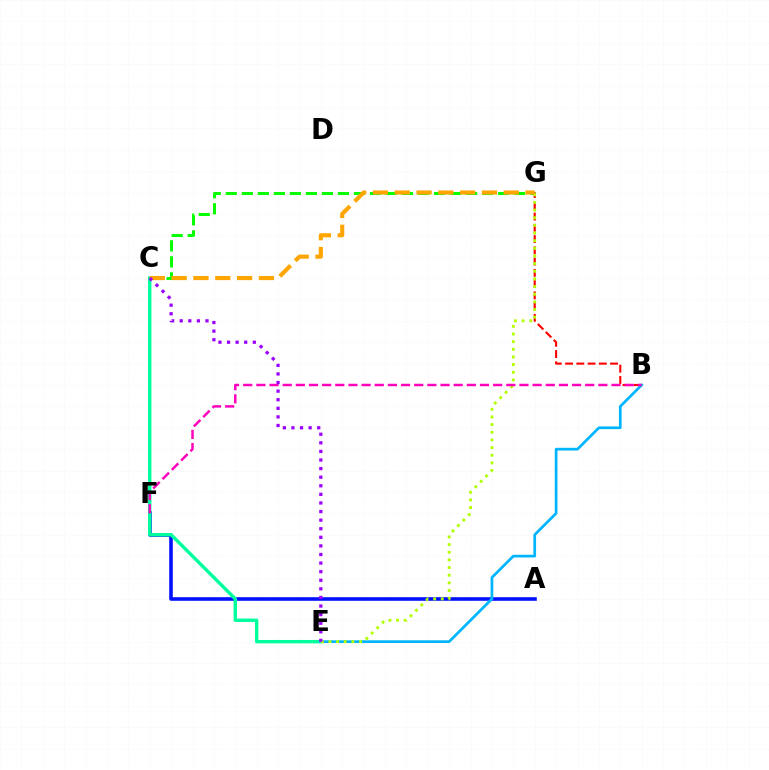{('A', 'F'): [{'color': '#0010ff', 'line_style': 'solid', 'thickness': 2.58}], ('C', 'G'): [{'color': '#08ff00', 'line_style': 'dashed', 'thickness': 2.18}, {'color': '#ffa500', 'line_style': 'dashed', 'thickness': 2.96}], ('C', 'E'): [{'color': '#00ff9d', 'line_style': 'solid', 'thickness': 2.45}, {'color': '#9b00ff', 'line_style': 'dotted', 'thickness': 2.33}], ('B', 'G'): [{'color': '#ff0000', 'line_style': 'dashed', 'thickness': 1.53}], ('B', 'E'): [{'color': '#00b5ff', 'line_style': 'solid', 'thickness': 1.96}], ('E', 'G'): [{'color': '#b3ff00', 'line_style': 'dotted', 'thickness': 2.08}], ('B', 'F'): [{'color': '#ff00bd', 'line_style': 'dashed', 'thickness': 1.79}]}